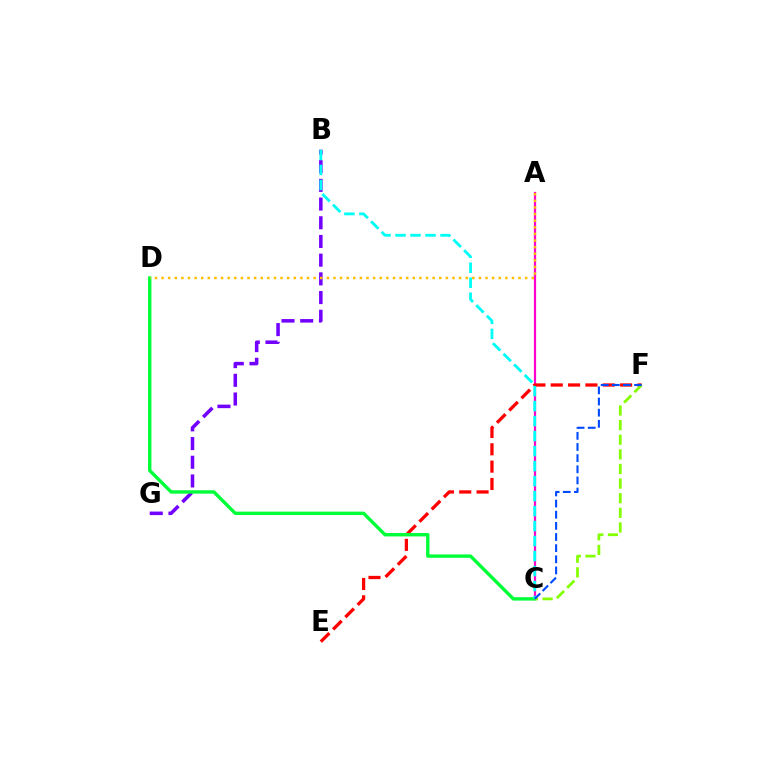{('A', 'C'): [{'color': '#ff00cf', 'line_style': 'solid', 'thickness': 1.59}], ('E', 'F'): [{'color': '#ff0000', 'line_style': 'dashed', 'thickness': 2.36}], ('B', 'G'): [{'color': '#7200ff', 'line_style': 'dashed', 'thickness': 2.54}], ('C', 'D'): [{'color': '#00ff39', 'line_style': 'solid', 'thickness': 2.45}], ('B', 'C'): [{'color': '#00fff6', 'line_style': 'dashed', 'thickness': 2.04}], ('C', 'F'): [{'color': '#84ff00', 'line_style': 'dashed', 'thickness': 1.99}, {'color': '#004bff', 'line_style': 'dashed', 'thickness': 1.51}], ('A', 'D'): [{'color': '#ffbd00', 'line_style': 'dotted', 'thickness': 1.8}]}